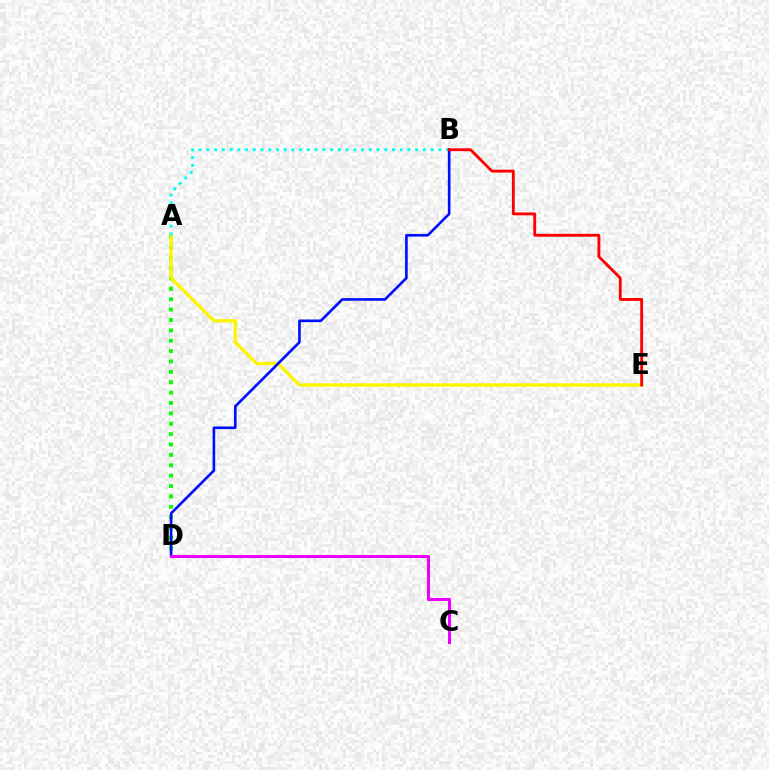{('A', 'D'): [{'color': '#08ff00', 'line_style': 'dotted', 'thickness': 2.82}], ('A', 'E'): [{'color': '#fcf500', 'line_style': 'solid', 'thickness': 2.41}], ('A', 'B'): [{'color': '#00fff6', 'line_style': 'dotted', 'thickness': 2.1}], ('B', 'D'): [{'color': '#0010ff', 'line_style': 'solid', 'thickness': 1.9}], ('C', 'D'): [{'color': '#ee00ff', 'line_style': 'solid', 'thickness': 2.19}], ('B', 'E'): [{'color': '#ff0000', 'line_style': 'solid', 'thickness': 2.05}]}